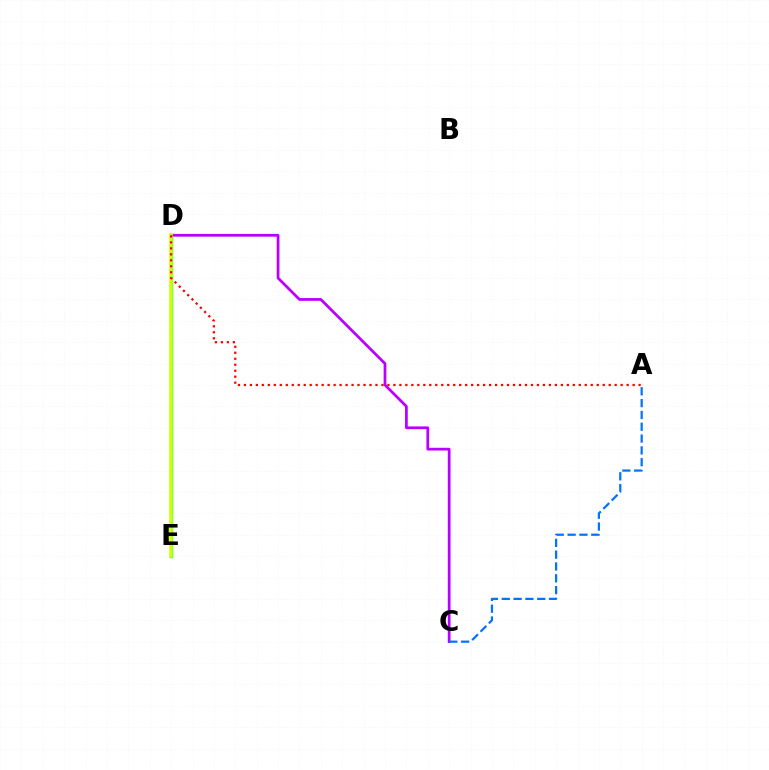{('D', 'E'): [{'color': '#00ff5c', 'line_style': 'solid', 'thickness': 2.46}, {'color': '#d1ff00', 'line_style': 'solid', 'thickness': 2.54}], ('C', 'D'): [{'color': '#b900ff', 'line_style': 'solid', 'thickness': 1.98}], ('A', 'D'): [{'color': '#ff0000', 'line_style': 'dotted', 'thickness': 1.62}], ('A', 'C'): [{'color': '#0074ff', 'line_style': 'dashed', 'thickness': 1.61}]}